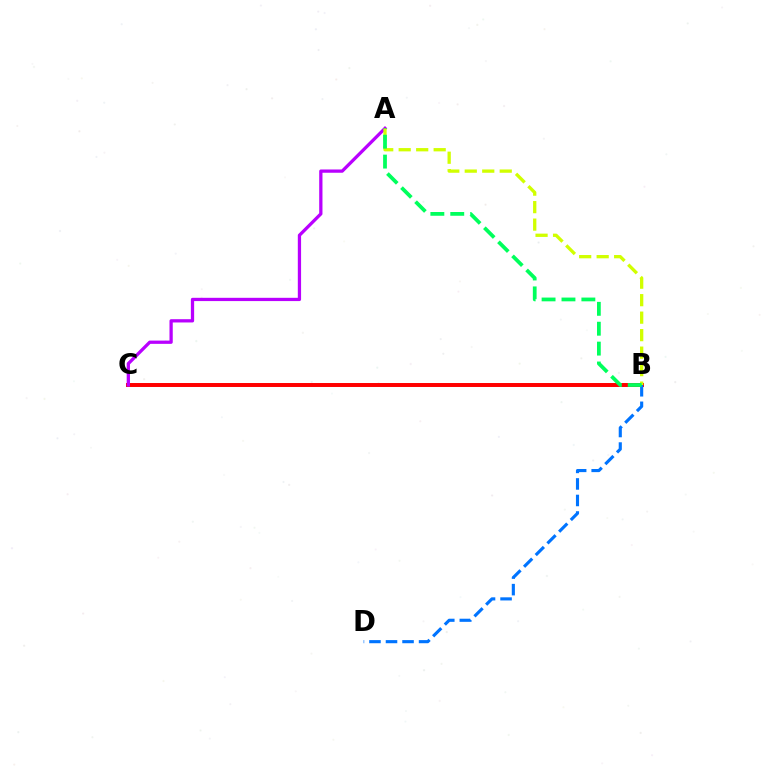{('B', 'C'): [{'color': '#ff0000', 'line_style': 'solid', 'thickness': 2.85}], ('B', 'D'): [{'color': '#0074ff', 'line_style': 'dashed', 'thickness': 2.25}], ('A', 'C'): [{'color': '#b900ff', 'line_style': 'solid', 'thickness': 2.35}], ('A', 'B'): [{'color': '#d1ff00', 'line_style': 'dashed', 'thickness': 2.38}, {'color': '#00ff5c', 'line_style': 'dashed', 'thickness': 2.7}]}